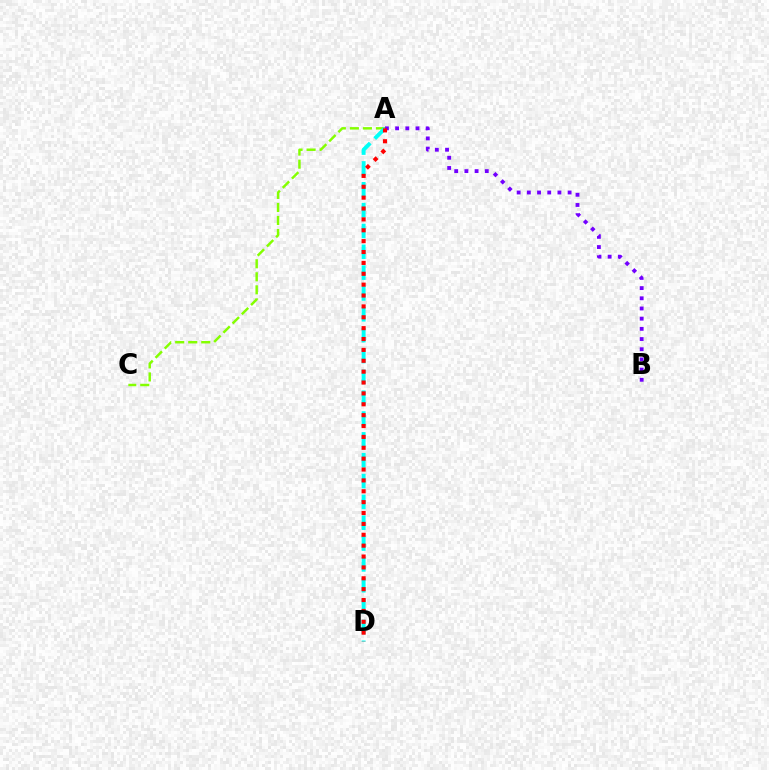{('A', 'C'): [{'color': '#84ff00', 'line_style': 'dashed', 'thickness': 1.77}], ('A', 'D'): [{'color': '#00fff6', 'line_style': 'dashed', 'thickness': 2.83}, {'color': '#ff0000', 'line_style': 'dotted', 'thickness': 2.95}], ('A', 'B'): [{'color': '#7200ff', 'line_style': 'dotted', 'thickness': 2.77}]}